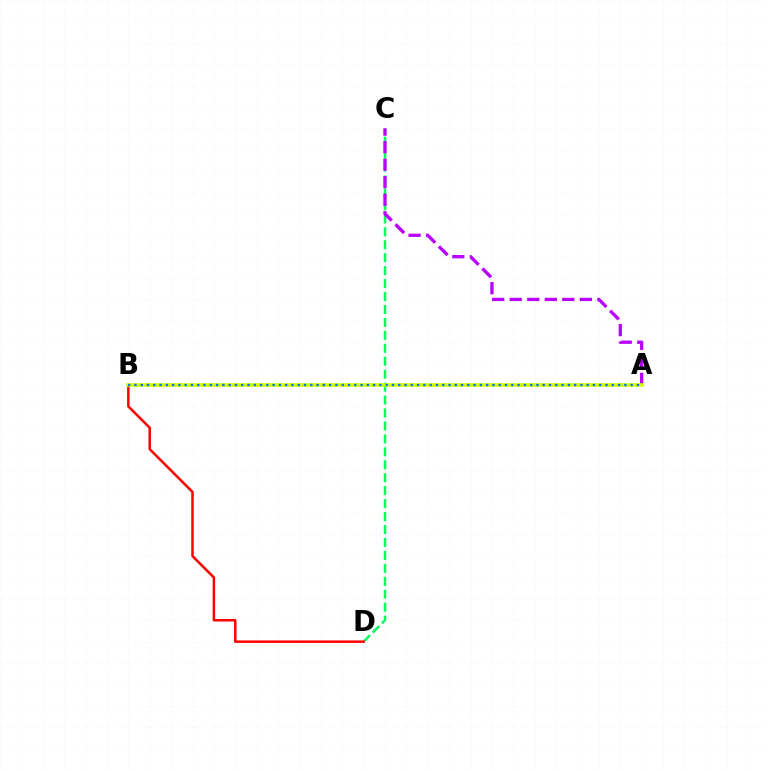{('C', 'D'): [{'color': '#00ff5c', 'line_style': 'dashed', 'thickness': 1.76}], ('A', 'C'): [{'color': '#b900ff', 'line_style': 'dashed', 'thickness': 2.38}], ('B', 'D'): [{'color': '#ff0000', 'line_style': 'solid', 'thickness': 1.8}], ('A', 'B'): [{'color': '#d1ff00', 'line_style': 'solid', 'thickness': 2.62}, {'color': '#0074ff', 'line_style': 'dotted', 'thickness': 1.71}]}